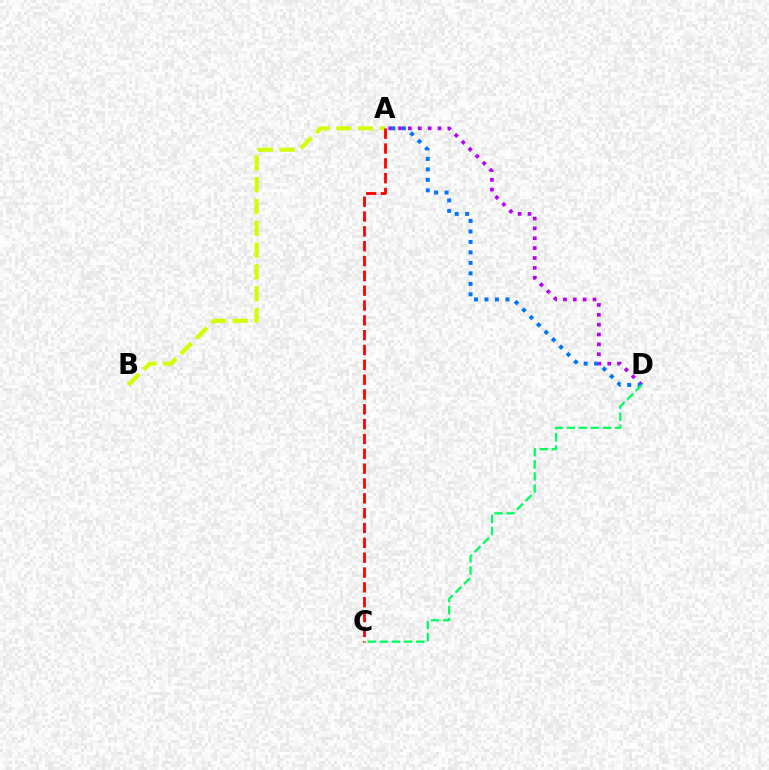{('A', 'D'): [{'color': '#b900ff', 'line_style': 'dotted', 'thickness': 2.68}, {'color': '#0074ff', 'line_style': 'dotted', 'thickness': 2.85}], ('A', 'B'): [{'color': '#d1ff00', 'line_style': 'dashed', 'thickness': 2.96}], ('C', 'D'): [{'color': '#00ff5c', 'line_style': 'dashed', 'thickness': 1.64}], ('A', 'C'): [{'color': '#ff0000', 'line_style': 'dashed', 'thickness': 2.02}]}